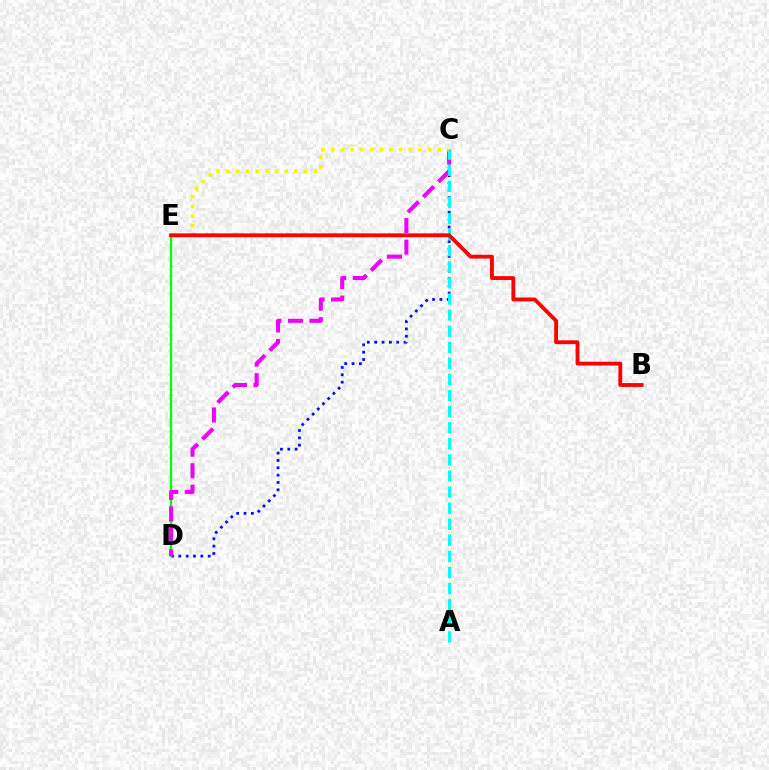{('C', 'D'): [{'color': '#0010ff', 'line_style': 'dotted', 'thickness': 1.99}, {'color': '#ee00ff', 'line_style': 'dashed', 'thickness': 2.92}], ('D', 'E'): [{'color': '#08ff00', 'line_style': 'solid', 'thickness': 1.66}], ('C', 'E'): [{'color': '#fcf500', 'line_style': 'dotted', 'thickness': 2.64}], ('A', 'C'): [{'color': '#00fff6', 'line_style': 'dashed', 'thickness': 2.19}], ('B', 'E'): [{'color': '#ff0000', 'line_style': 'solid', 'thickness': 2.76}]}